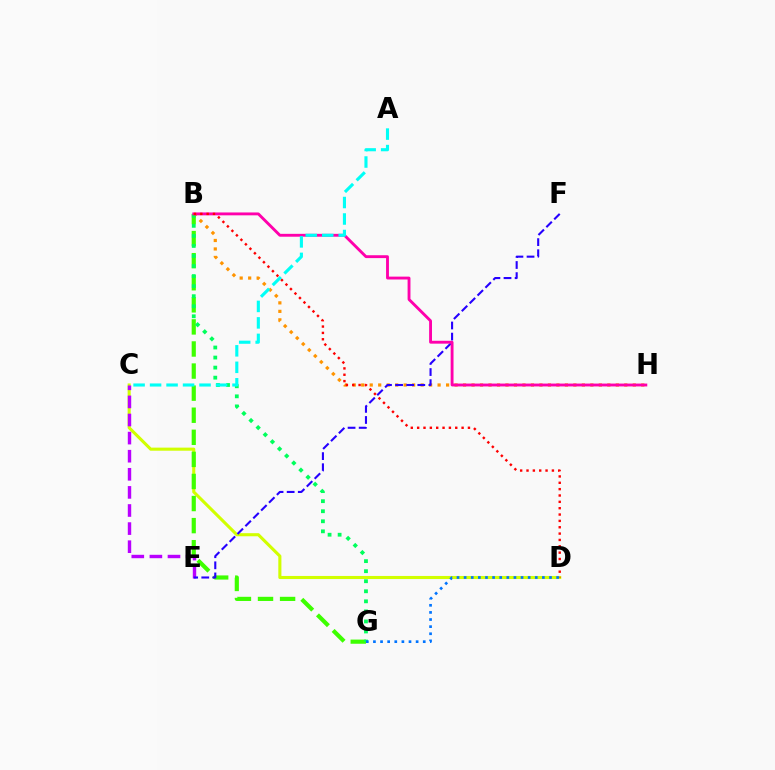{('C', 'D'): [{'color': '#d1ff00', 'line_style': 'solid', 'thickness': 2.22}], ('C', 'E'): [{'color': '#b900ff', 'line_style': 'dashed', 'thickness': 2.46}], ('B', 'G'): [{'color': '#3dff00', 'line_style': 'dashed', 'thickness': 3.0}, {'color': '#00ff5c', 'line_style': 'dotted', 'thickness': 2.73}], ('B', 'H'): [{'color': '#ff9400', 'line_style': 'dotted', 'thickness': 2.31}, {'color': '#ff00ac', 'line_style': 'solid', 'thickness': 2.07}], ('E', 'F'): [{'color': '#2500ff', 'line_style': 'dashed', 'thickness': 1.51}], ('B', 'D'): [{'color': '#ff0000', 'line_style': 'dotted', 'thickness': 1.73}], ('A', 'C'): [{'color': '#00fff6', 'line_style': 'dashed', 'thickness': 2.24}], ('D', 'G'): [{'color': '#0074ff', 'line_style': 'dotted', 'thickness': 1.93}]}